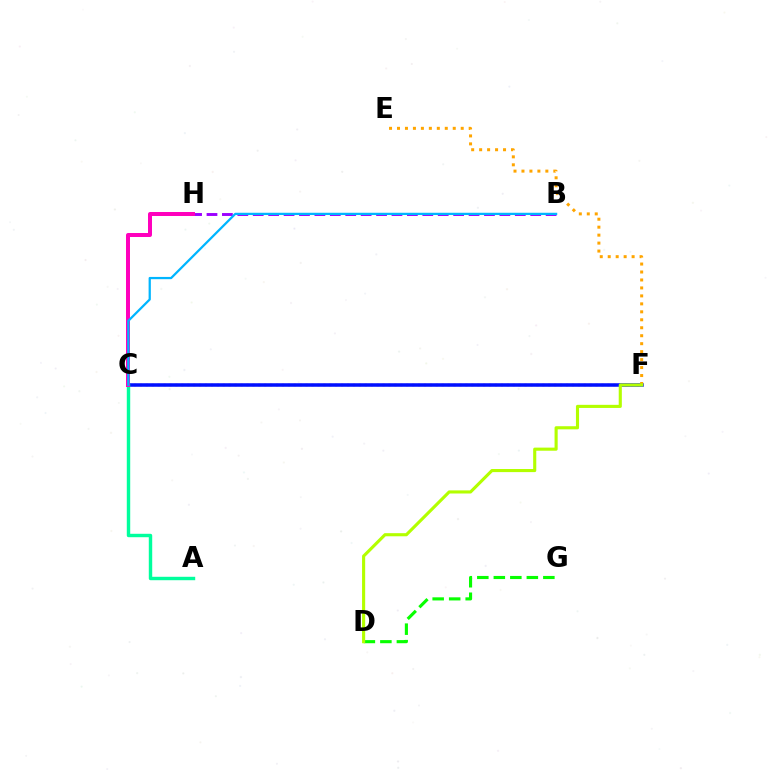{('C', 'F'): [{'color': '#ff0000', 'line_style': 'dotted', 'thickness': 1.61}, {'color': '#0010ff', 'line_style': 'solid', 'thickness': 2.54}], ('D', 'G'): [{'color': '#08ff00', 'line_style': 'dashed', 'thickness': 2.24}], ('A', 'C'): [{'color': '#00ff9d', 'line_style': 'solid', 'thickness': 2.46}], ('B', 'H'): [{'color': '#9b00ff', 'line_style': 'dashed', 'thickness': 2.09}], ('C', 'H'): [{'color': '#ff00bd', 'line_style': 'solid', 'thickness': 2.87}], ('B', 'C'): [{'color': '#00b5ff', 'line_style': 'solid', 'thickness': 1.62}], ('E', 'F'): [{'color': '#ffa500', 'line_style': 'dotted', 'thickness': 2.16}], ('D', 'F'): [{'color': '#b3ff00', 'line_style': 'solid', 'thickness': 2.24}]}